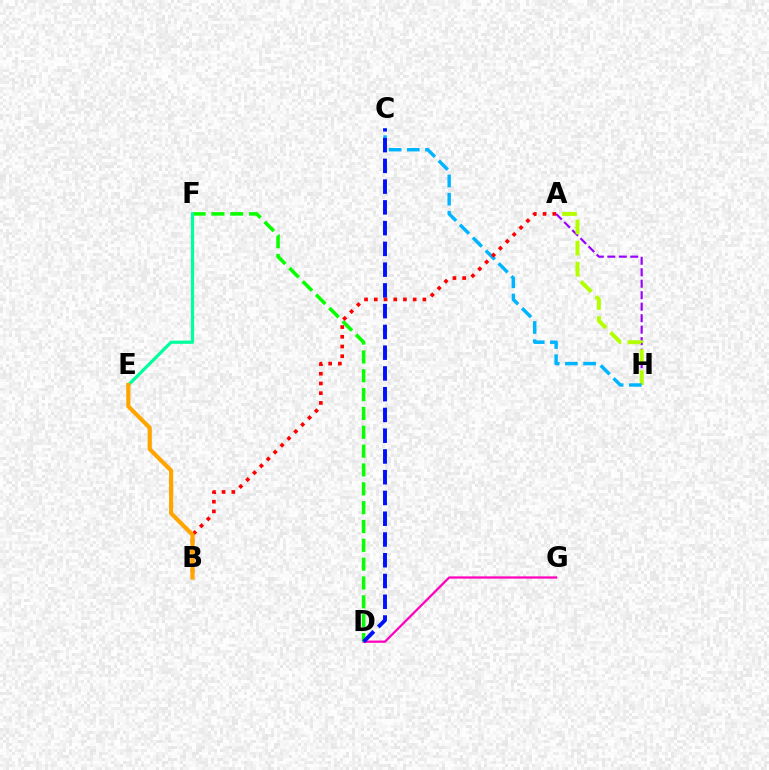{('A', 'H'): [{'color': '#9b00ff', 'line_style': 'dashed', 'thickness': 1.56}, {'color': '#b3ff00', 'line_style': 'dashed', 'thickness': 2.86}], ('D', 'G'): [{'color': '#ff00bd', 'line_style': 'solid', 'thickness': 1.62}], ('D', 'F'): [{'color': '#08ff00', 'line_style': 'dashed', 'thickness': 2.56}], ('C', 'H'): [{'color': '#00b5ff', 'line_style': 'dashed', 'thickness': 2.47}], ('C', 'D'): [{'color': '#0010ff', 'line_style': 'dashed', 'thickness': 2.82}], ('A', 'B'): [{'color': '#ff0000', 'line_style': 'dotted', 'thickness': 2.64}], ('E', 'F'): [{'color': '#00ff9d', 'line_style': 'solid', 'thickness': 2.3}], ('B', 'E'): [{'color': '#ffa500', 'line_style': 'solid', 'thickness': 2.99}]}